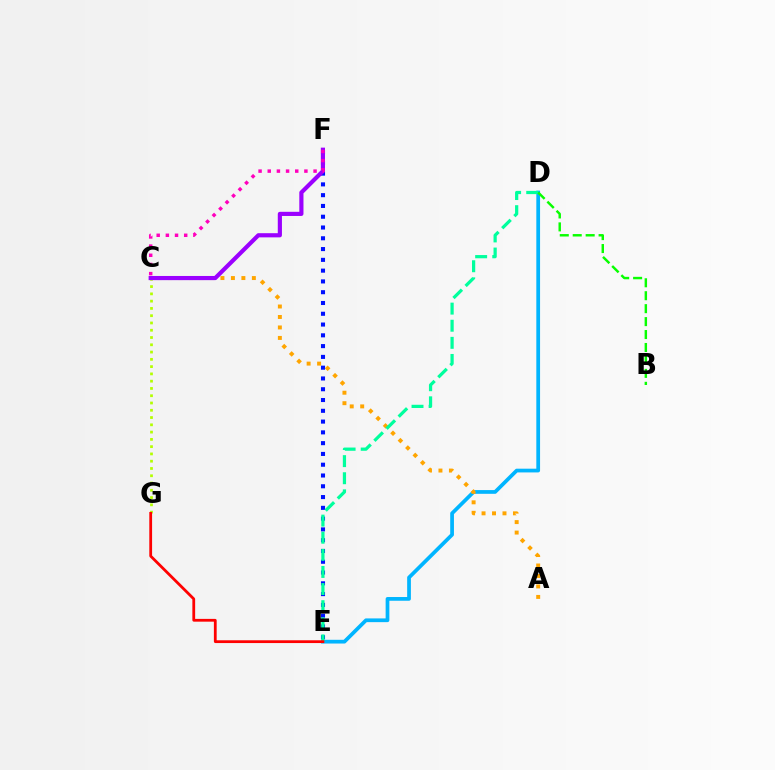{('E', 'F'): [{'color': '#0010ff', 'line_style': 'dotted', 'thickness': 2.93}], ('C', 'G'): [{'color': '#b3ff00', 'line_style': 'dotted', 'thickness': 1.98}], ('D', 'E'): [{'color': '#00b5ff', 'line_style': 'solid', 'thickness': 2.69}, {'color': '#00ff9d', 'line_style': 'dashed', 'thickness': 2.32}], ('A', 'C'): [{'color': '#ffa500', 'line_style': 'dotted', 'thickness': 2.85}], ('B', 'D'): [{'color': '#08ff00', 'line_style': 'dashed', 'thickness': 1.76}], ('C', 'F'): [{'color': '#9b00ff', 'line_style': 'solid', 'thickness': 3.0}, {'color': '#ff00bd', 'line_style': 'dotted', 'thickness': 2.49}], ('E', 'G'): [{'color': '#ff0000', 'line_style': 'solid', 'thickness': 2.0}]}